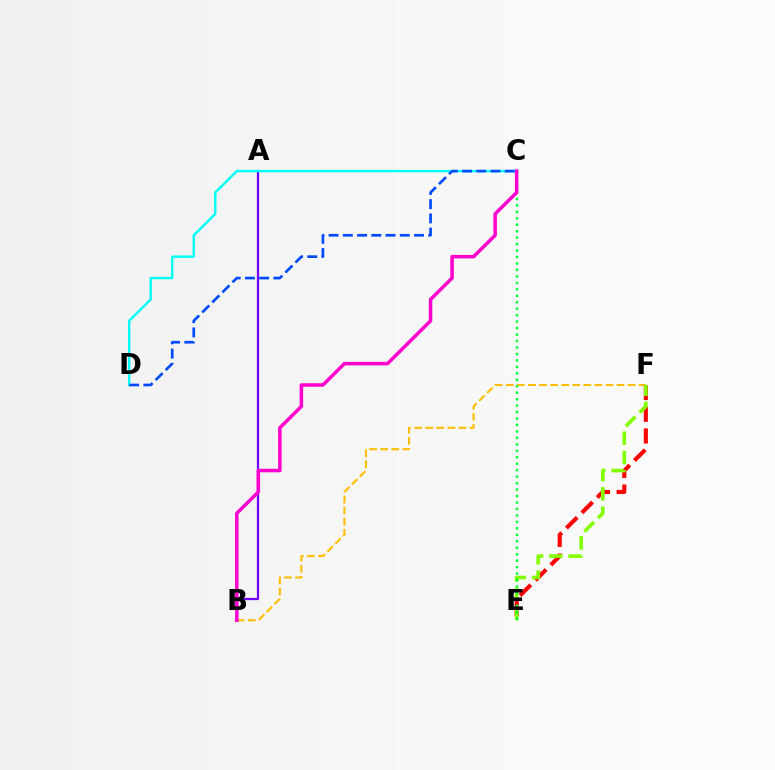{('E', 'F'): [{'color': '#ff0000', 'line_style': 'dashed', 'thickness': 2.95}, {'color': '#84ff00', 'line_style': 'dashed', 'thickness': 2.62}], ('B', 'F'): [{'color': '#ffbd00', 'line_style': 'dashed', 'thickness': 1.5}], ('A', 'B'): [{'color': '#7200ff', 'line_style': 'solid', 'thickness': 1.62}], ('C', 'D'): [{'color': '#00fff6', 'line_style': 'solid', 'thickness': 1.72}, {'color': '#004bff', 'line_style': 'dashed', 'thickness': 1.93}], ('C', 'E'): [{'color': '#00ff39', 'line_style': 'dotted', 'thickness': 1.76}], ('B', 'C'): [{'color': '#ff00cf', 'line_style': 'solid', 'thickness': 2.52}]}